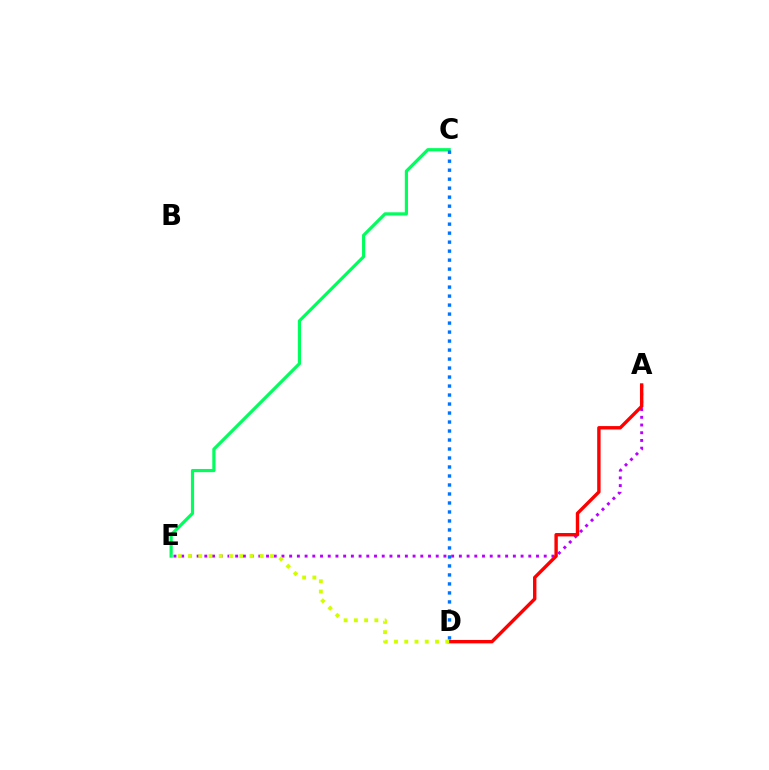{('A', 'E'): [{'color': '#b900ff', 'line_style': 'dotted', 'thickness': 2.1}], ('A', 'D'): [{'color': '#ff0000', 'line_style': 'solid', 'thickness': 2.44}], ('C', 'E'): [{'color': '#00ff5c', 'line_style': 'solid', 'thickness': 2.29}], ('C', 'D'): [{'color': '#0074ff', 'line_style': 'dotted', 'thickness': 2.44}], ('D', 'E'): [{'color': '#d1ff00', 'line_style': 'dotted', 'thickness': 2.79}]}